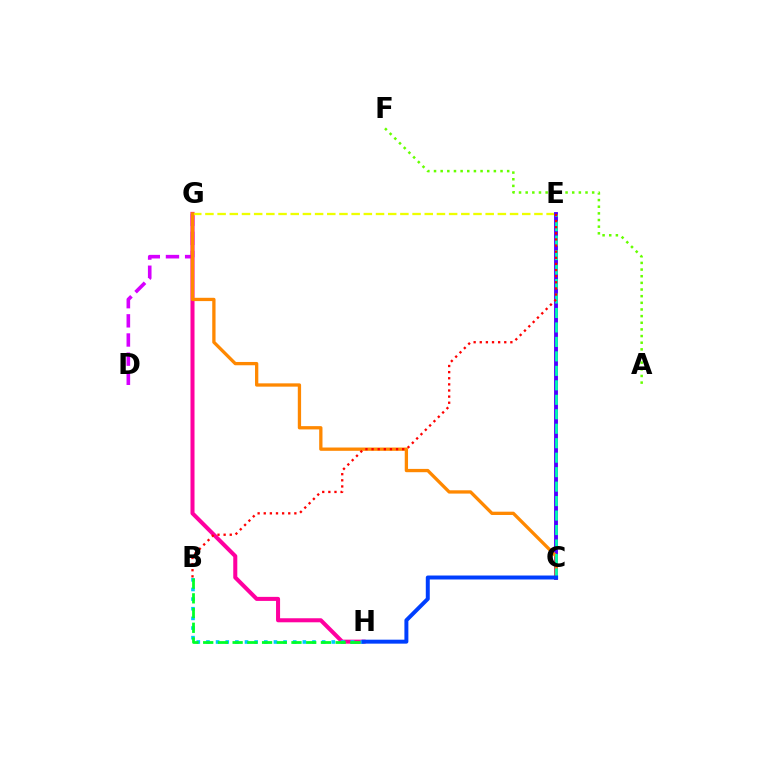{('D', 'G'): [{'color': '#d600ff', 'line_style': 'dashed', 'thickness': 2.6}], ('G', 'H'): [{'color': '#ff00a0', 'line_style': 'solid', 'thickness': 2.91}], ('E', 'G'): [{'color': '#eeff00', 'line_style': 'dashed', 'thickness': 1.66}], ('B', 'H'): [{'color': '#00c7ff', 'line_style': 'dotted', 'thickness': 2.62}, {'color': '#00ff27', 'line_style': 'dashed', 'thickness': 2.0}], ('C', 'E'): [{'color': '#4f00ff', 'line_style': 'solid', 'thickness': 2.78}, {'color': '#00ffaf', 'line_style': 'dashed', 'thickness': 1.97}], ('C', 'G'): [{'color': '#ff8800', 'line_style': 'solid', 'thickness': 2.37}], ('A', 'F'): [{'color': '#66ff00', 'line_style': 'dotted', 'thickness': 1.81}], ('B', 'E'): [{'color': '#ff0000', 'line_style': 'dotted', 'thickness': 1.66}], ('C', 'H'): [{'color': '#003fff', 'line_style': 'solid', 'thickness': 2.86}]}